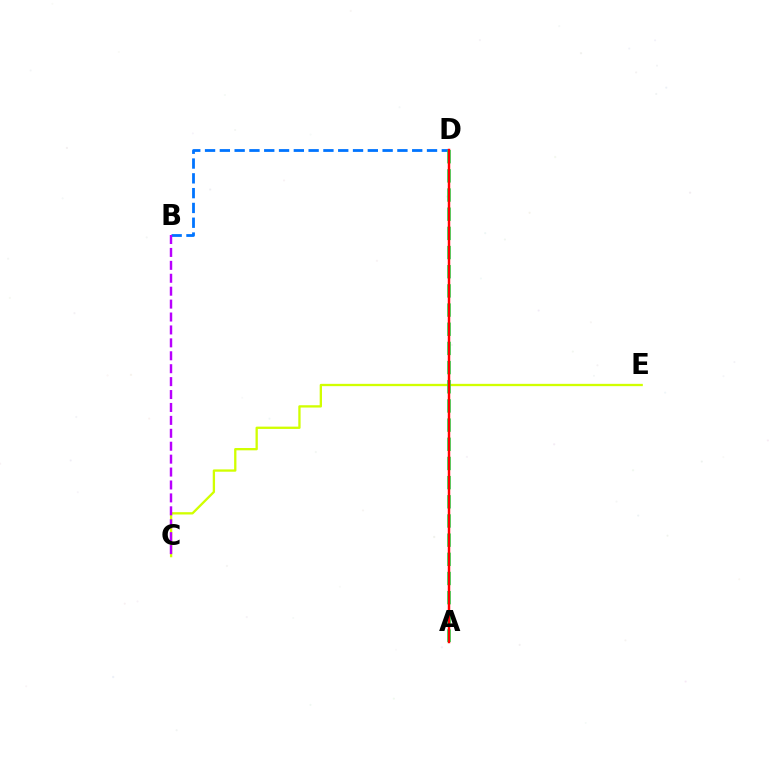{('C', 'E'): [{'color': '#d1ff00', 'line_style': 'solid', 'thickness': 1.66}], ('B', 'D'): [{'color': '#0074ff', 'line_style': 'dashed', 'thickness': 2.01}], ('A', 'D'): [{'color': '#00ff5c', 'line_style': 'dashed', 'thickness': 2.6}, {'color': '#ff0000', 'line_style': 'solid', 'thickness': 1.77}], ('B', 'C'): [{'color': '#b900ff', 'line_style': 'dashed', 'thickness': 1.76}]}